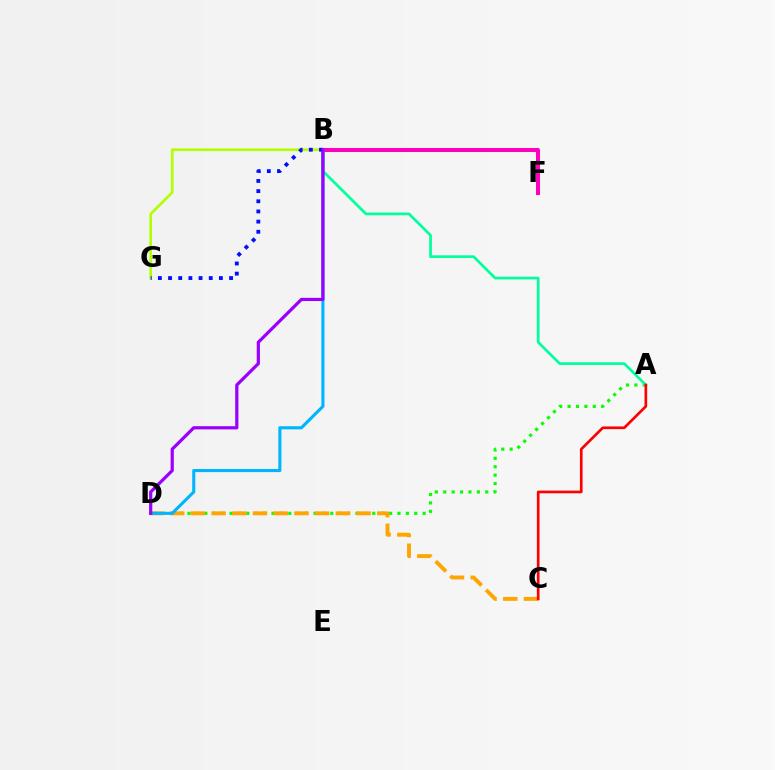{('A', 'D'): [{'color': '#08ff00', 'line_style': 'dotted', 'thickness': 2.28}], ('C', 'D'): [{'color': '#ffa500', 'line_style': 'dashed', 'thickness': 2.81}], ('B', 'G'): [{'color': '#b3ff00', 'line_style': 'solid', 'thickness': 1.91}, {'color': '#0010ff', 'line_style': 'dotted', 'thickness': 2.76}], ('A', 'B'): [{'color': '#00ff9d', 'line_style': 'solid', 'thickness': 1.95}], ('B', 'F'): [{'color': '#ff00bd', 'line_style': 'solid', 'thickness': 2.9}], ('B', 'D'): [{'color': '#00b5ff', 'line_style': 'solid', 'thickness': 2.23}, {'color': '#9b00ff', 'line_style': 'solid', 'thickness': 2.31}], ('A', 'C'): [{'color': '#ff0000', 'line_style': 'solid', 'thickness': 1.92}]}